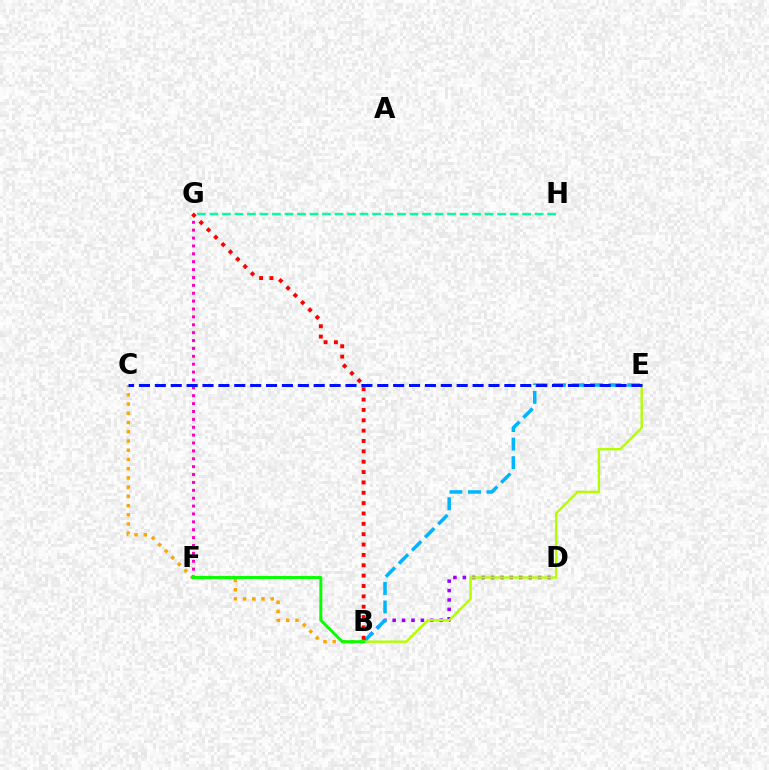{('B', 'D'): [{'color': '#9b00ff', 'line_style': 'dotted', 'thickness': 2.56}], ('B', 'E'): [{'color': '#00b5ff', 'line_style': 'dashed', 'thickness': 2.52}, {'color': '#b3ff00', 'line_style': 'solid', 'thickness': 1.71}], ('B', 'C'): [{'color': '#ffa500', 'line_style': 'dotted', 'thickness': 2.51}], ('F', 'G'): [{'color': '#ff00bd', 'line_style': 'dotted', 'thickness': 2.14}], ('G', 'H'): [{'color': '#00ff9d', 'line_style': 'dashed', 'thickness': 1.7}], ('B', 'G'): [{'color': '#ff0000', 'line_style': 'dotted', 'thickness': 2.81}], ('C', 'E'): [{'color': '#0010ff', 'line_style': 'dashed', 'thickness': 2.16}], ('B', 'F'): [{'color': '#08ff00', 'line_style': 'solid', 'thickness': 2.13}]}